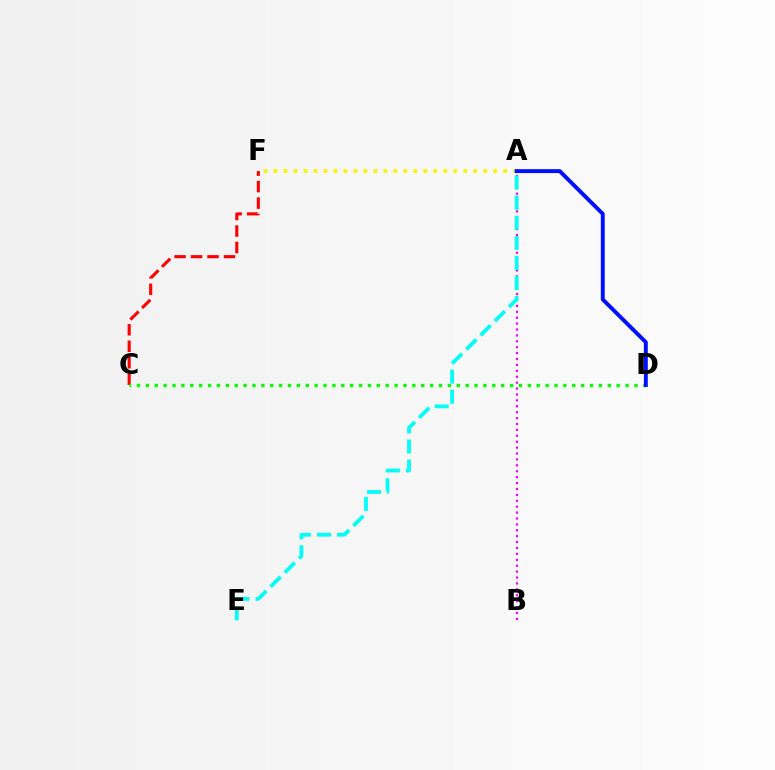{('A', 'B'): [{'color': '#ee00ff', 'line_style': 'dotted', 'thickness': 1.6}], ('C', 'F'): [{'color': '#ff0000', 'line_style': 'dashed', 'thickness': 2.24}], ('A', 'F'): [{'color': '#fcf500', 'line_style': 'dotted', 'thickness': 2.71}], ('C', 'D'): [{'color': '#08ff00', 'line_style': 'dotted', 'thickness': 2.41}], ('A', 'E'): [{'color': '#00fff6', 'line_style': 'dashed', 'thickness': 2.73}], ('A', 'D'): [{'color': '#0010ff', 'line_style': 'solid', 'thickness': 2.82}]}